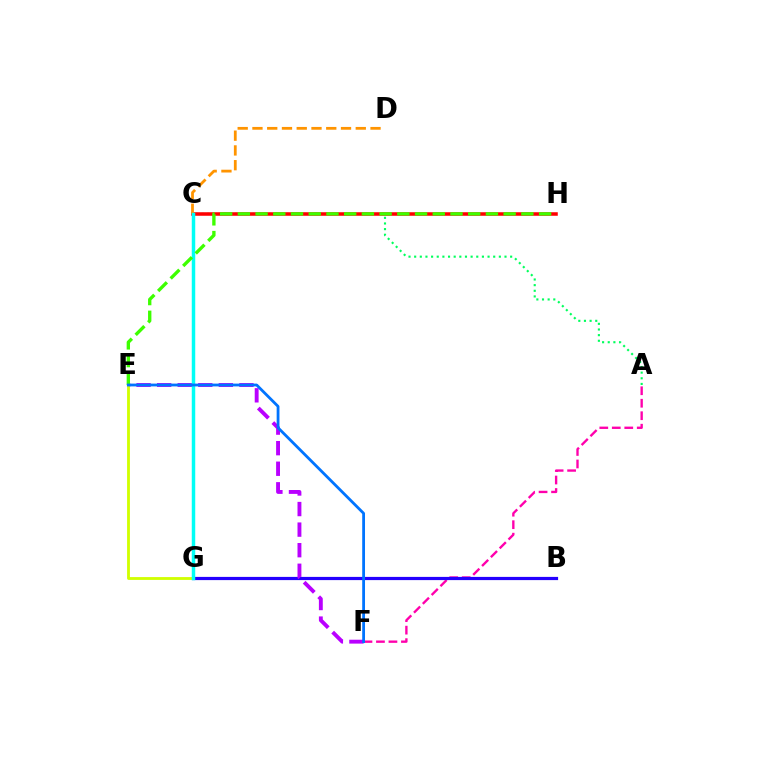{('A', 'C'): [{'color': '#00ff5c', 'line_style': 'dotted', 'thickness': 1.53}], ('A', 'F'): [{'color': '#ff00ac', 'line_style': 'dashed', 'thickness': 1.7}], ('B', 'G'): [{'color': '#2500ff', 'line_style': 'solid', 'thickness': 2.31}], ('C', 'H'): [{'color': '#ff0000', 'line_style': 'solid', 'thickness': 2.55}], ('E', 'F'): [{'color': '#b900ff', 'line_style': 'dashed', 'thickness': 2.79}, {'color': '#0074ff', 'line_style': 'solid', 'thickness': 2.01}], ('E', 'G'): [{'color': '#d1ff00', 'line_style': 'solid', 'thickness': 2.04}], ('C', 'D'): [{'color': '#ff9400', 'line_style': 'dashed', 'thickness': 2.01}], ('C', 'G'): [{'color': '#00fff6', 'line_style': 'solid', 'thickness': 2.5}], ('E', 'H'): [{'color': '#3dff00', 'line_style': 'dashed', 'thickness': 2.41}]}